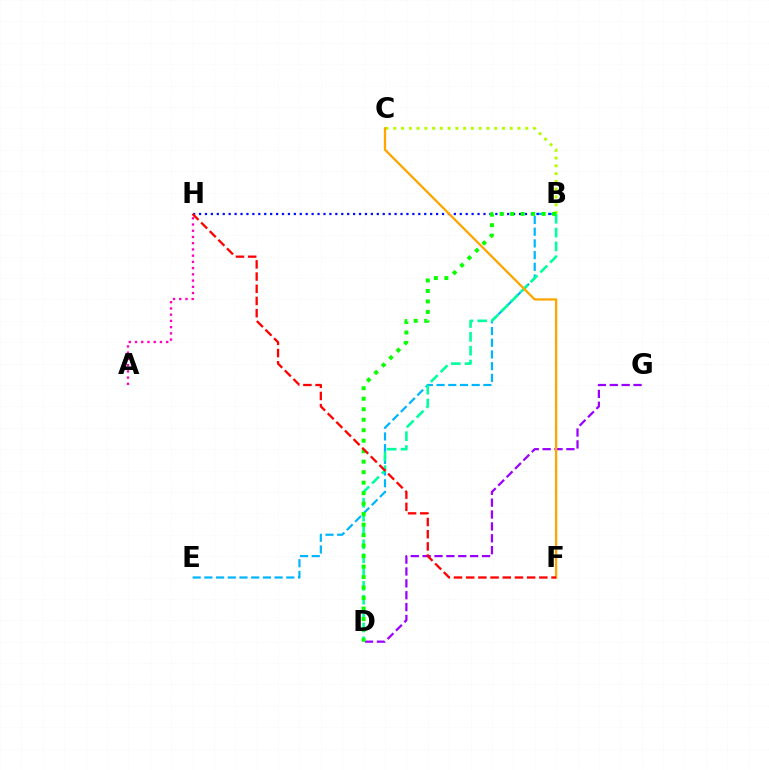{('D', 'G'): [{'color': '#9b00ff', 'line_style': 'dashed', 'thickness': 1.61}], ('B', 'C'): [{'color': '#b3ff00', 'line_style': 'dotted', 'thickness': 2.11}], ('A', 'H'): [{'color': '#ff00bd', 'line_style': 'dotted', 'thickness': 1.69}], ('B', 'E'): [{'color': '#00b5ff', 'line_style': 'dashed', 'thickness': 1.59}], ('B', 'D'): [{'color': '#00ff9d', 'line_style': 'dashed', 'thickness': 1.88}, {'color': '#08ff00', 'line_style': 'dotted', 'thickness': 2.85}], ('B', 'H'): [{'color': '#0010ff', 'line_style': 'dotted', 'thickness': 1.61}], ('C', 'F'): [{'color': '#ffa500', 'line_style': 'solid', 'thickness': 1.65}], ('F', 'H'): [{'color': '#ff0000', 'line_style': 'dashed', 'thickness': 1.66}]}